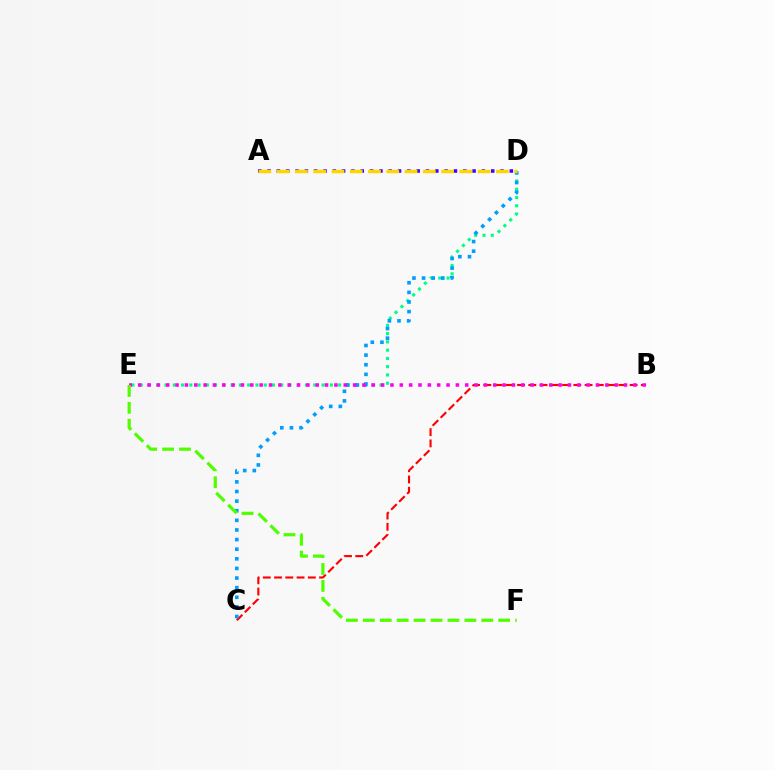{('B', 'C'): [{'color': '#ff0000', 'line_style': 'dashed', 'thickness': 1.53}], ('A', 'D'): [{'color': '#3700ff', 'line_style': 'dotted', 'thickness': 2.53}, {'color': '#ffd500', 'line_style': 'dashed', 'thickness': 2.48}], ('D', 'E'): [{'color': '#00ff86', 'line_style': 'dotted', 'thickness': 2.25}], ('C', 'D'): [{'color': '#009eff', 'line_style': 'dotted', 'thickness': 2.61}], ('B', 'E'): [{'color': '#ff00ed', 'line_style': 'dotted', 'thickness': 2.54}], ('E', 'F'): [{'color': '#4fff00', 'line_style': 'dashed', 'thickness': 2.3}]}